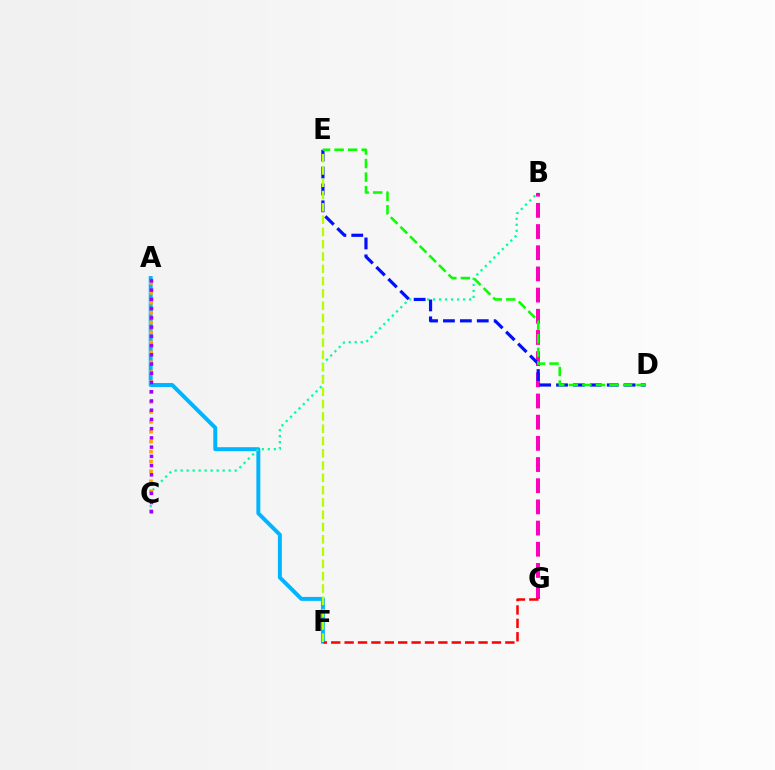{('A', 'F'): [{'color': '#00b5ff', 'line_style': 'solid', 'thickness': 2.84}], ('B', 'C'): [{'color': '#00ff9d', 'line_style': 'dotted', 'thickness': 1.63}], ('A', 'C'): [{'color': '#ffa500', 'line_style': 'dotted', 'thickness': 2.7}, {'color': '#9b00ff', 'line_style': 'dotted', 'thickness': 2.51}], ('B', 'G'): [{'color': '#ff00bd', 'line_style': 'dashed', 'thickness': 2.88}], ('F', 'G'): [{'color': '#ff0000', 'line_style': 'dashed', 'thickness': 1.82}], ('D', 'E'): [{'color': '#0010ff', 'line_style': 'dashed', 'thickness': 2.3}, {'color': '#08ff00', 'line_style': 'dashed', 'thickness': 1.84}], ('E', 'F'): [{'color': '#b3ff00', 'line_style': 'dashed', 'thickness': 1.67}]}